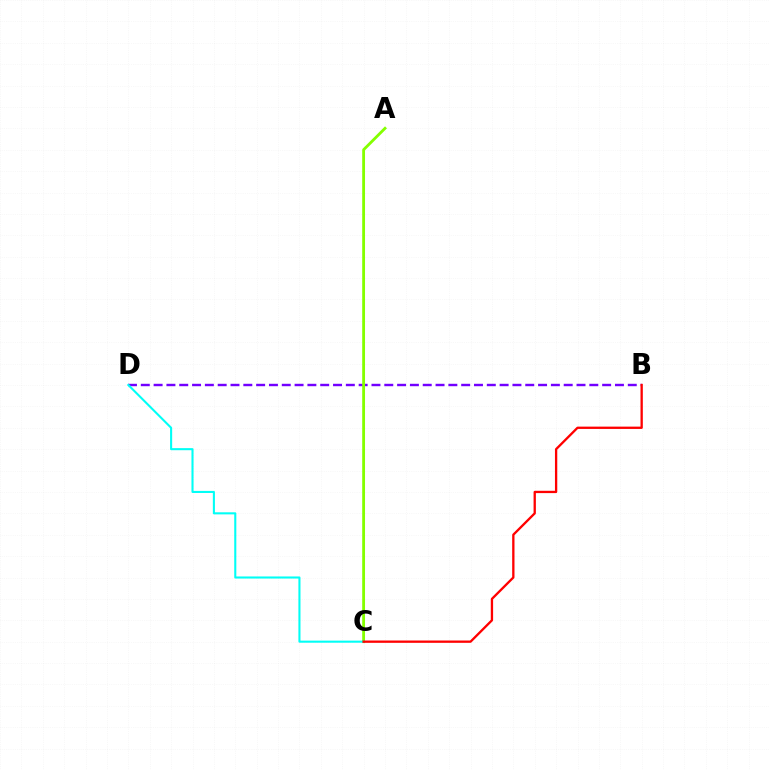{('B', 'D'): [{'color': '#7200ff', 'line_style': 'dashed', 'thickness': 1.74}], ('A', 'C'): [{'color': '#84ff00', 'line_style': 'solid', 'thickness': 2.03}], ('C', 'D'): [{'color': '#00fff6', 'line_style': 'solid', 'thickness': 1.5}], ('B', 'C'): [{'color': '#ff0000', 'line_style': 'solid', 'thickness': 1.67}]}